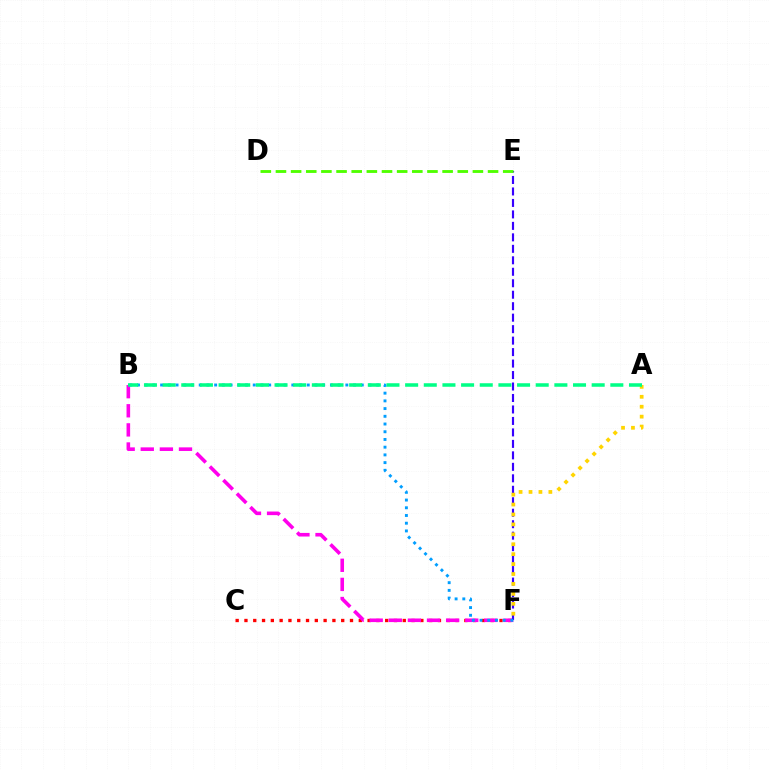{('C', 'F'): [{'color': '#ff0000', 'line_style': 'dotted', 'thickness': 2.39}], ('B', 'F'): [{'color': '#ff00ed', 'line_style': 'dashed', 'thickness': 2.6}, {'color': '#009eff', 'line_style': 'dotted', 'thickness': 2.1}], ('E', 'F'): [{'color': '#3700ff', 'line_style': 'dashed', 'thickness': 1.56}], ('A', 'F'): [{'color': '#ffd500', 'line_style': 'dotted', 'thickness': 2.7}], ('A', 'B'): [{'color': '#00ff86', 'line_style': 'dashed', 'thickness': 2.53}], ('D', 'E'): [{'color': '#4fff00', 'line_style': 'dashed', 'thickness': 2.06}]}